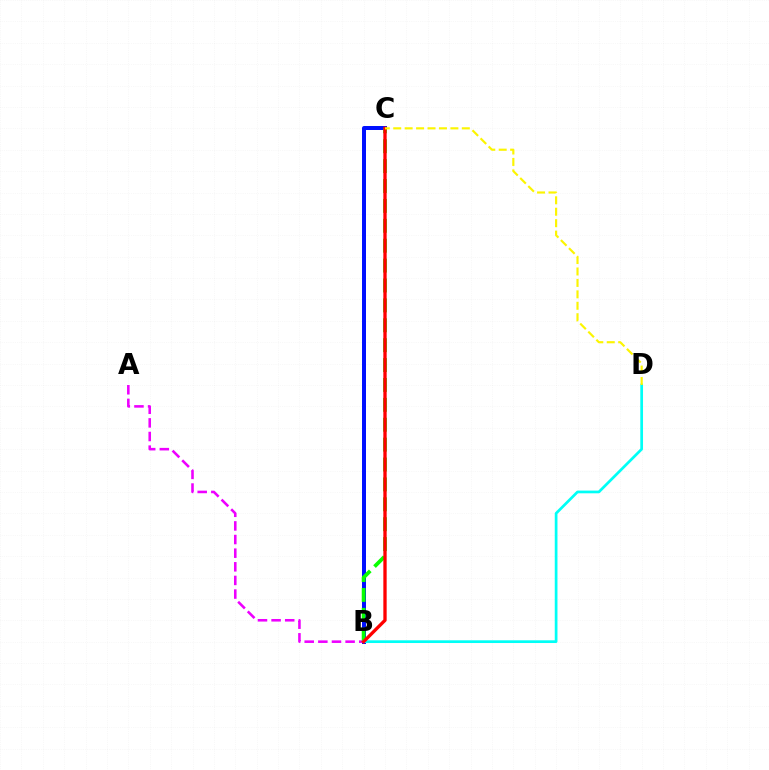{('B', 'C'): [{'color': '#0010ff', 'line_style': 'solid', 'thickness': 2.87}, {'color': '#08ff00', 'line_style': 'dashed', 'thickness': 2.7}, {'color': '#ff0000', 'line_style': 'solid', 'thickness': 2.39}], ('A', 'B'): [{'color': '#ee00ff', 'line_style': 'dashed', 'thickness': 1.85}], ('B', 'D'): [{'color': '#00fff6', 'line_style': 'solid', 'thickness': 1.96}], ('C', 'D'): [{'color': '#fcf500', 'line_style': 'dashed', 'thickness': 1.55}]}